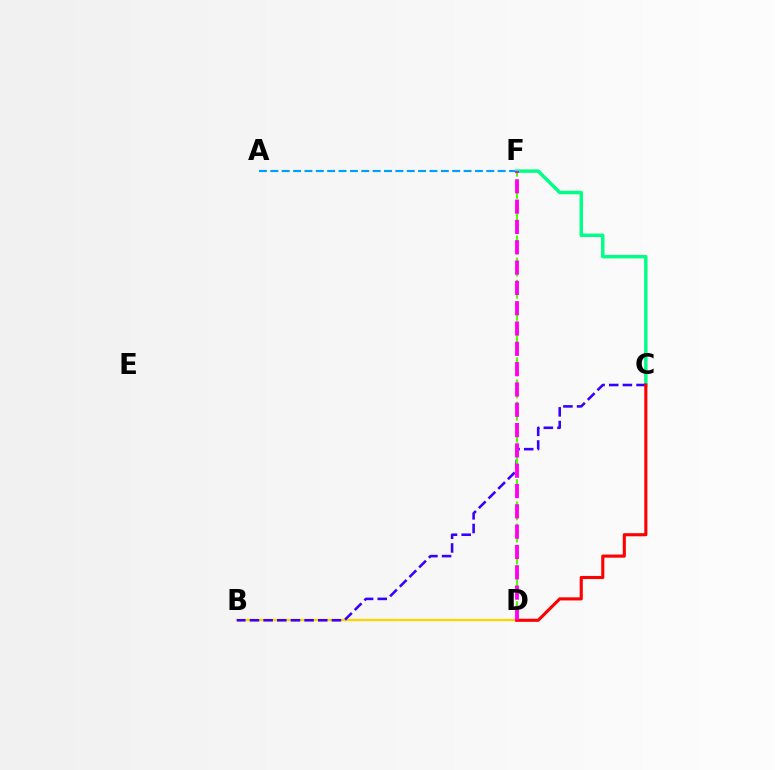{('B', 'D'): [{'color': '#ffd500', 'line_style': 'solid', 'thickness': 1.68}], ('A', 'F'): [{'color': '#009eff', 'line_style': 'dashed', 'thickness': 1.54}], ('C', 'F'): [{'color': '#00ff86', 'line_style': 'solid', 'thickness': 2.48}], ('B', 'C'): [{'color': '#3700ff', 'line_style': 'dashed', 'thickness': 1.86}], ('C', 'D'): [{'color': '#ff0000', 'line_style': 'solid', 'thickness': 2.24}], ('D', 'F'): [{'color': '#4fff00', 'line_style': 'dashed', 'thickness': 1.51}, {'color': '#ff00ed', 'line_style': 'dashed', 'thickness': 2.76}]}